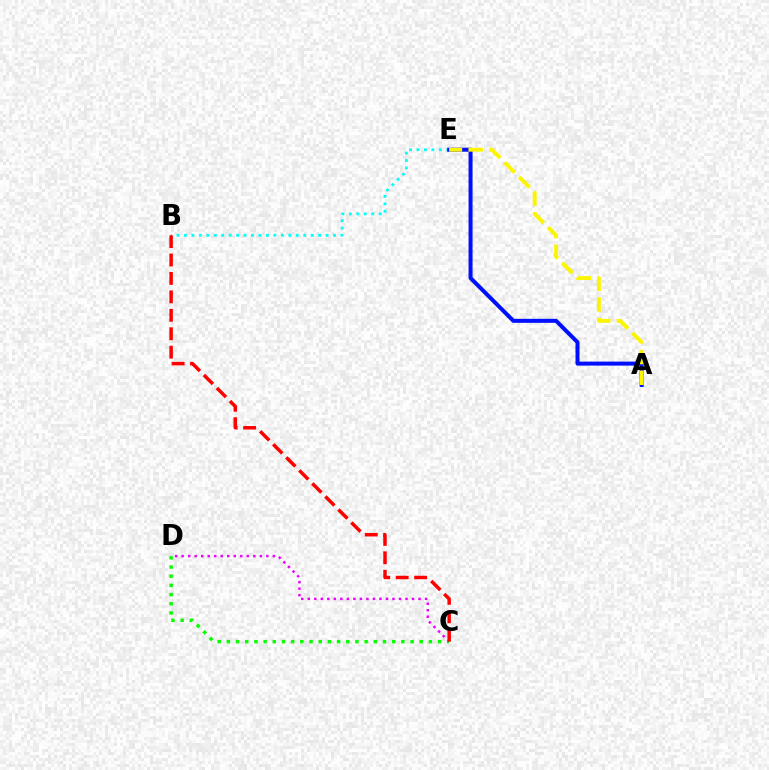{('C', 'D'): [{'color': '#ee00ff', 'line_style': 'dotted', 'thickness': 1.77}, {'color': '#08ff00', 'line_style': 'dotted', 'thickness': 2.5}], ('B', 'E'): [{'color': '#00fff6', 'line_style': 'dotted', 'thickness': 2.02}], ('A', 'E'): [{'color': '#0010ff', 'line_style': 'solid', 'thickness': 2.89}, {'color': '#fcf500', 'line_style': 'dashed', 'thickness': 2.81}], ('B', 'C'): [{'color': '#ff0000', 'line_style': 'dashed', 'thickness': 2.5}]}